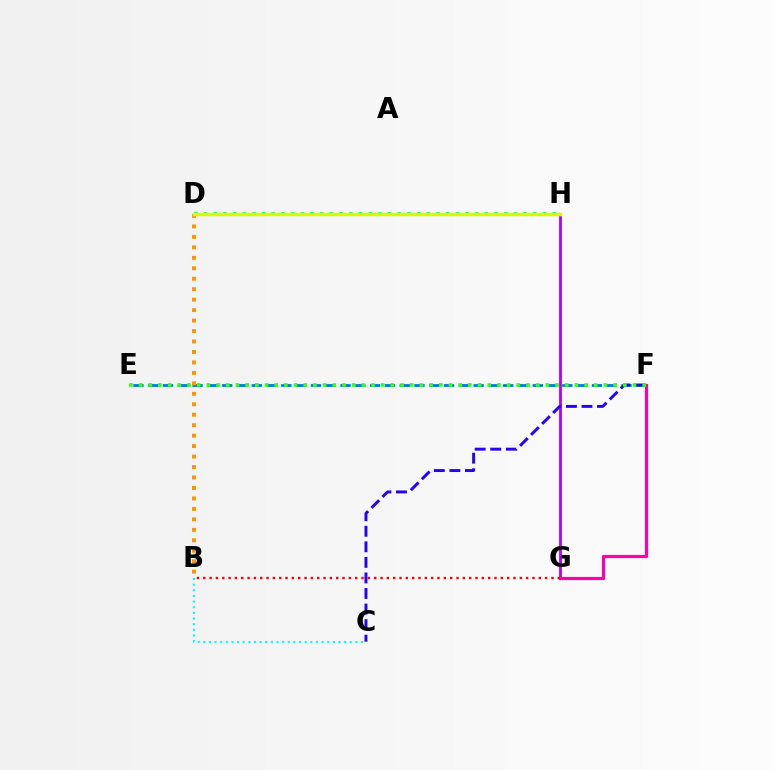{('E', 'F'): [{'color': '#0074ff', 'line_style': 'dashed', 'thickness': 2.01}, {'color': '#3dff00', 'line_style': 'dotted', 'thickness': 2.63}], ('B', 'C'): [{'color': '#00fff6', 'line_style': 'dotted', 'thickness': 1.53}], ('G', 'H'): [{'color': '#b900ff', 'line_style': 'solid', 'thickness': 2.03}], ('D', 'H'): [{'color': '#00ff5c', 'line_style': 'dotted', 'thickness': 2.63}, {'color': '#d1ff00', 'line_style': 'solid', 'thickness': 2.5}], ('B', 'D'): [{'color': '#ff9400', 'line_style': 'dotted', 'thickness': 2.84}], ('F', 'G'): [{'color': '#ff00ac', 'line_style': 'solid', 'thickness': 2.3}], ('C', 'F'): [{'color': '#2500ff', 'line_style': 'dashed', 'thickness': 2.11}], ('B', 'G'): [{'color': '#ff0000', 'line_style': 'dotted', 'thickness': 1.72}]}